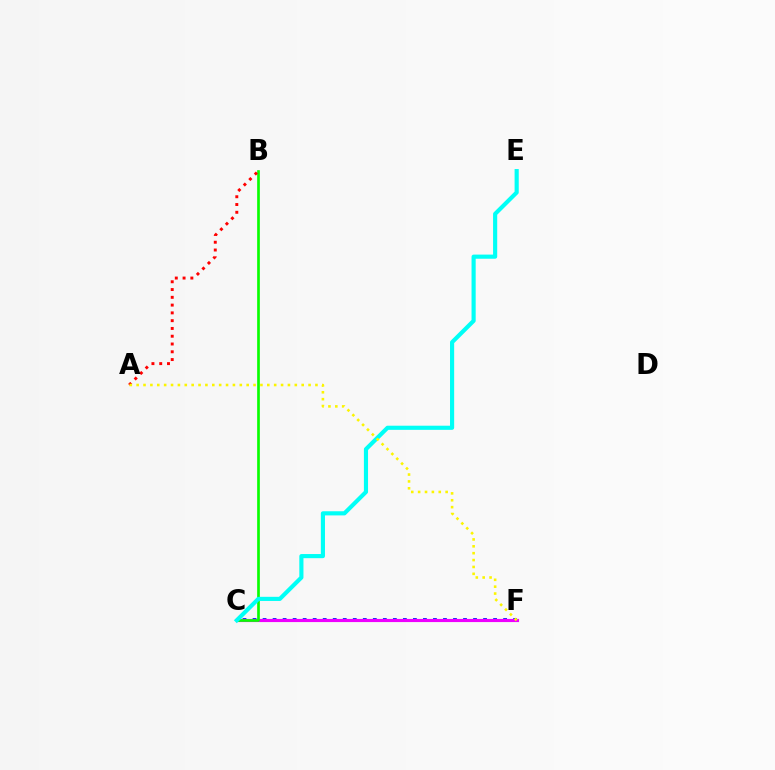{('C', 'F'): [{'color': '#0010ff', 'line_style': 'dotted', 'thickness': 2.72}, {'color': '#ee00ff', 'line_style': 'solid', 'thickness': 2.27}], ('B', 'C'): [{'color': '#08ff00', 'line_style': 'solid', 'thickness': 1.93}], ('A', 'B'): [{'color': '#ff0000', 'line_style': 'dotted', 'thickness': 2.11}], ('C', 'E'): [{'color': '#00fff6', 'line_style': 'solid', 'thickness': 2.98}], ('A', 'F'): [{'color': '#fcf500', 'line_style': 'dotted', 'thickness': 1.87}]}